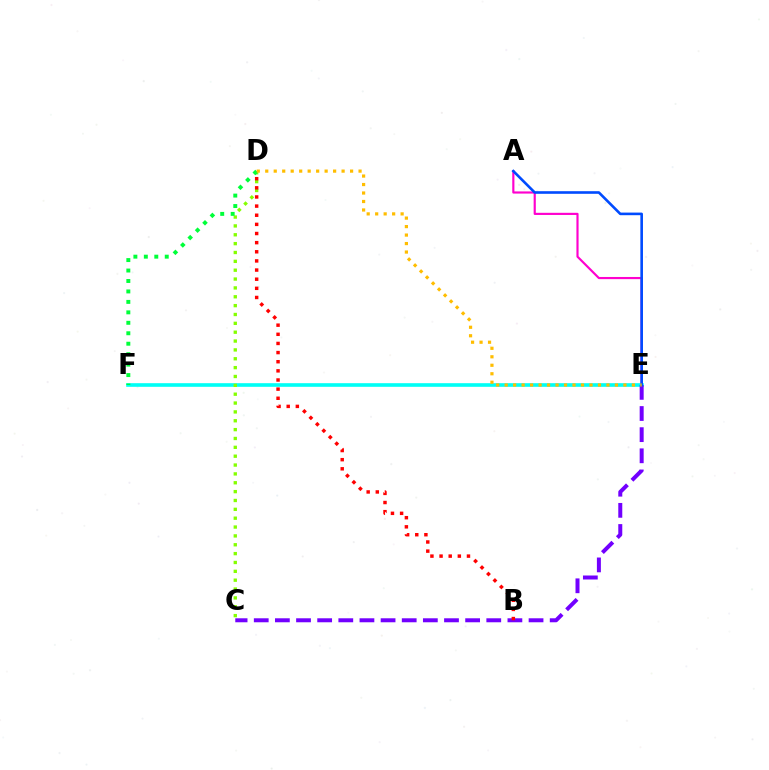{('A', 'E'): [{'color': '#ff00cf', 'line_style': 'solid', 'thickness': 1.56}, {'color': '#004bff', 'line_style': 'solid', 'thickness': 1.88}], ('E', 'F'): [{'color': '#00fff6', 'line_style': 'solid', 'thickness': 2.61}], ('C', 'E'): [{'color': '#7200ff', 'line_style': 'dashed', 'thickness': 2.87}], ('C', 'D'): [{'color': '#84ff00', 'line_style': 'dotted', 'thickness': 2.41}], ('B', 'D'): [{'color': '#ff0000', 'line_style': 'dotted', 'thickness': 2.48}], ('D', 'F'): [{'color': '#00ff39', 'line_style': 'dotted', 'thickness': 2.84}], ('D', 'E'): [{'color': '#ffbd00', 'line_style': 'dotted', 'thickness': 2.3}]}